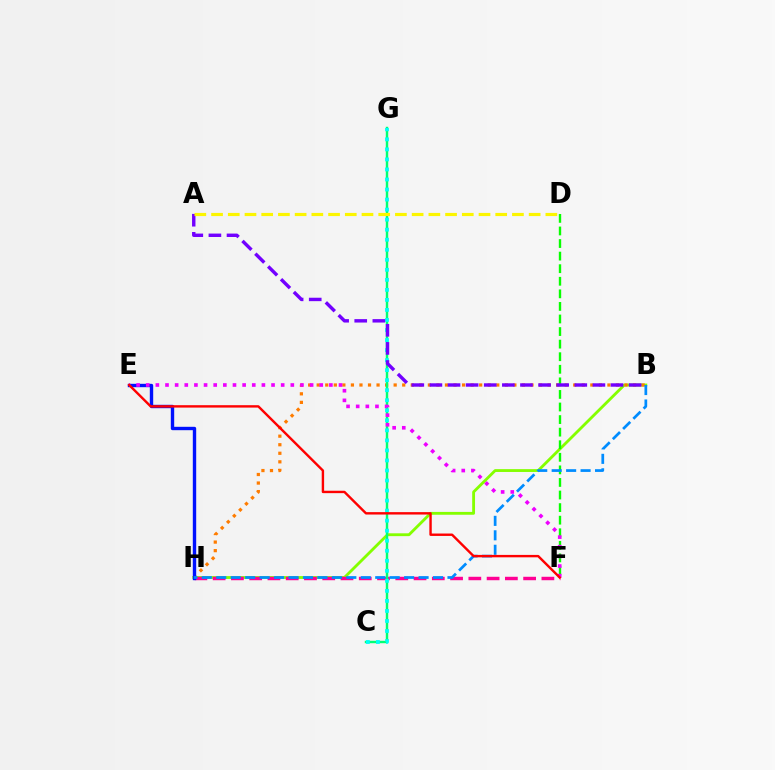{('B', 'H'): [{'color': '#84ff00', 'line_style': 'solid', 'thickness': 2.04}, {'color': '#ff7c00', 'line_style': 'dotted', 'thickness': 2.32}, {'color': '#008cff', 'line_style': 'dashed', 'thickness': 1.96}], ('F', 'H'): [{'color': '#ff0094', 'line_style': 'dashed', 'thickness': 2.48}], ('C', 'G'): [{'color': '#00ff74', 'line_style': 'solid', 'thickness': 1.74}, {'color': '#00fff6', 'line_style': 'dotted', 'thickness': 2.73}], ('D', 'F'): [{'color': '#08ff00', 'line_style': 'dashed', 'thickness': 1.71}], ('E', 'H'): [{'color': '#0010ff', 'line_style': 'solid', 'thickness': 2.43}], ('E', 'F'): [{'color': '#ee00ff', 'line_style': 'dotted', 'thickness': 2.62}, {'color': '#ff0000', 'line_style': 'solid', 'thickness': 1.73}], ('A', 'B'): [{'color': '#7200ff', 'line_style': 'dashed', 'thickness': 2.46}], ('A', 'D'): [{'color': '#fcf500', 'line_style': 'dashed', 'thickness': 2.27}]}